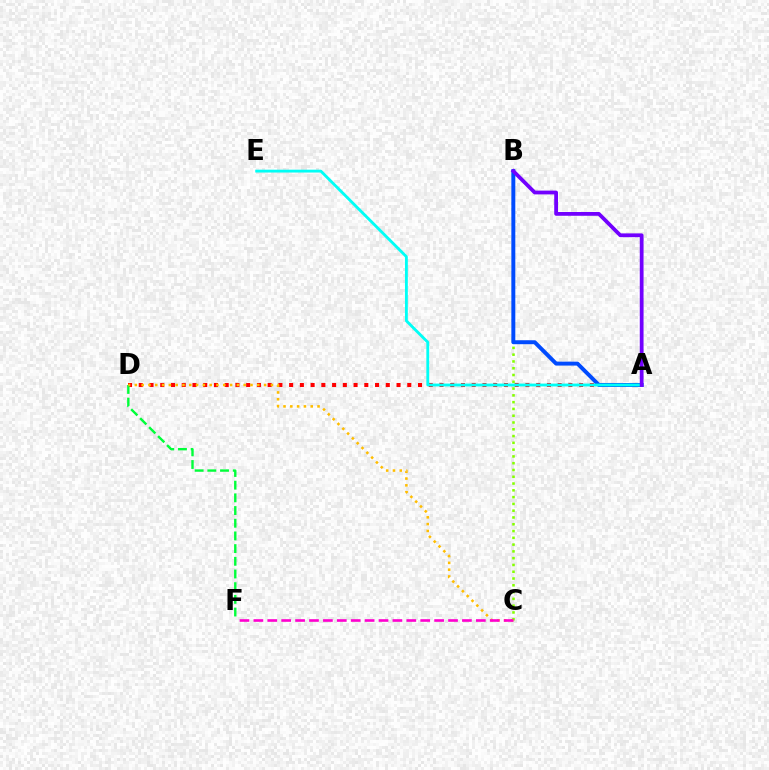{('A', 'D'): [{'color': '#ff0000', 'line_style': 'dotted', 'thickness': 2.92}], ('B', 'C'): [{'color': '#84ff00', 'line_style': 'dotted', 'thickness': 1.84}], ('D', 'F'): [{'color': '#00ff39', 'line_style': 'dashed', 'thickness': 1.72}], ('A', 'B'): [{'color': '#004bff', 'line_style': 'solid', 'thickness': 2.84}, {'color': '#7200ff', 'line_style': 'solid', 'thickness': 2.72}], ('A', 'E'): [{'color': '#00fff6', 'line_style': 'solid', 'thickness': 2.04}], ('C', 'D'): [{'color': '#ffbd00', 'line_style': 'dotted', 'thickness': 1.85}], ('C', 'F'): [{'color': '#ff00cf', 'line_style': 'dashed', 'thickness': 1.89}]}